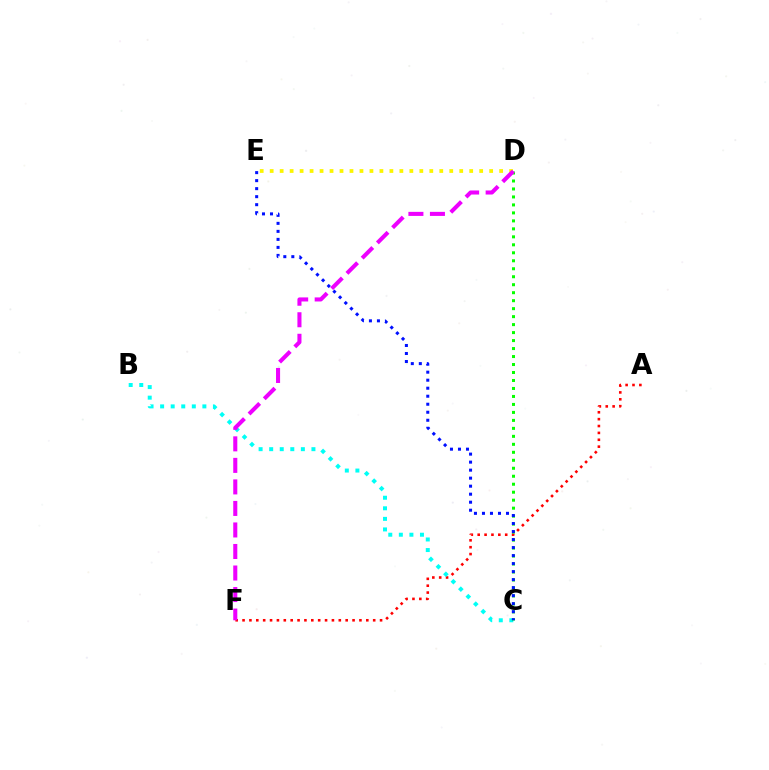{('D', 'E'): [{'color': '#fcf500', 'line_style': 'dotted', 'thickness': 2.71}], ('A', 'F'): [{'color': '#ff0000', 'line_style': 'dotted', 'thickness': 1.87}], ('B', 'C'): [{'color': '#00fff6', 'line_style': 'dotted', 'thickness': 2.87}], ('C', 'D'): [{'color': '#08ff00', 'line_style': 'dotted', 'thickness': 2.17}], ('C', 'E'): [{'color': '#0010ff', 'line_style': 'dotted', 'thickness': 2.18}], ('D', 'F'): [{'color': '#ee00ff', 'line_style': 'dashed', 'thickness': 2.92}]}